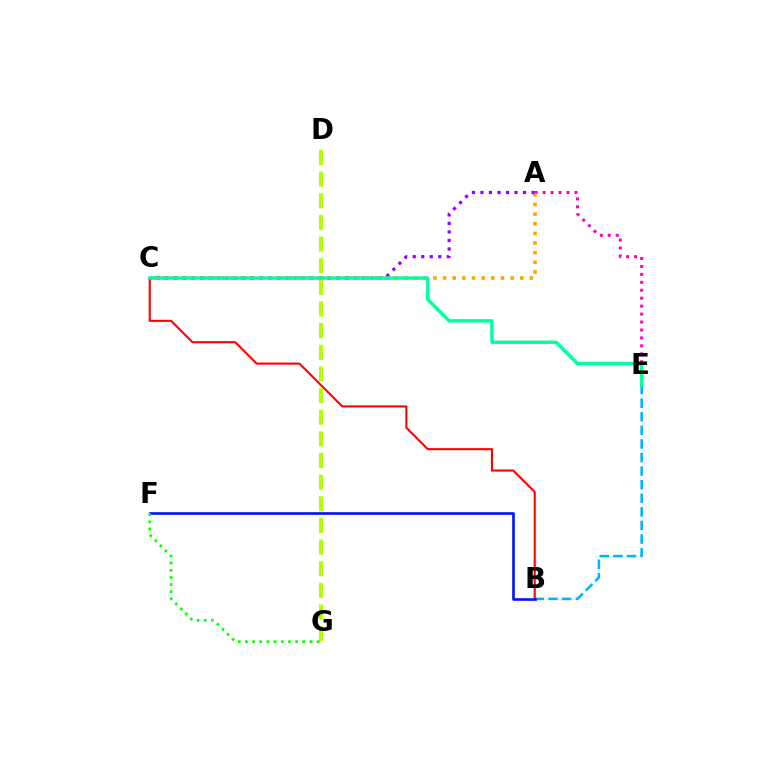{('B', 'E'): [{'color': '#00b5ff', 'line_style': 'dashed', 'thickness': 1.85}], ('A', 'E'): [{'color': '#ff00bd', 'line_style': 'dotted', 'thickness': 2.16}], ('B', 'C'): [{'color': '#ff0000', 'line_style': 'solid', 'thickness': 1.51}], ('A', 'C'): [{'color': '#ffa500', 'line_style': 'dotted', 'thickness': 2.62}, {'color': '#9b00ff', 'line_style': 'dotted', 'thickness': 2.32}], ('B', 'F'): [{'color': '#0010ff', 'line_style': 'solid', 'thickness': 1.88}], ('C', 'E'): [{'color': '#00ff9d', 'line_style': 'solid', 'thickness': 2.45}], ('D', 'G'): [{'color': '#b3ff00', 'line_style': 'dashed', 'thickness': 2.94}], ('F', 'G'): [{'color': '#08ff00', 'line_style': 'dotted', 'thickness': 1.95}]}